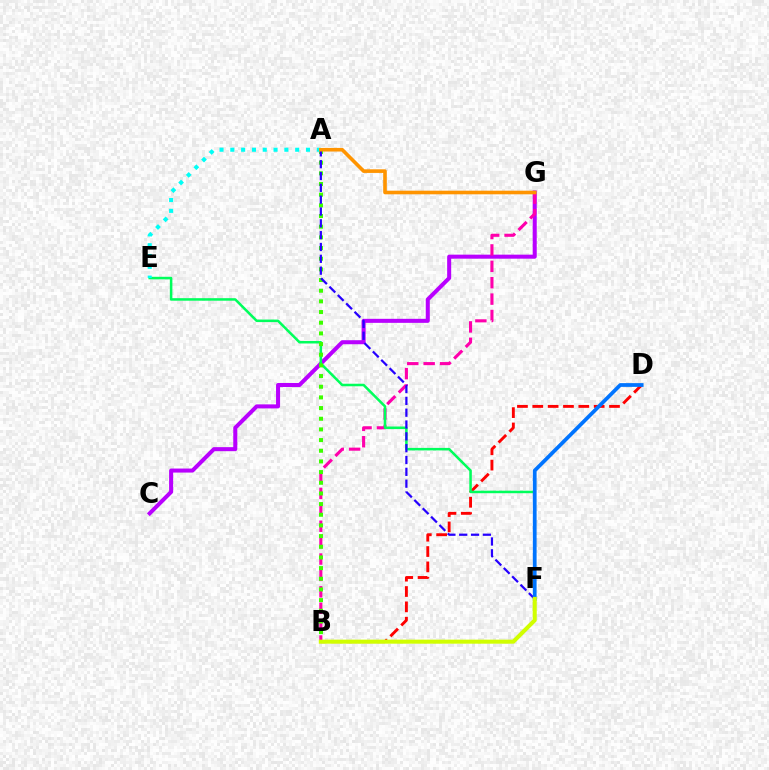{('B', 'D'): [{'color': '#ff0000', 'line_style': 'dashed', 'thickness': 2.08}], ('C', 'G'): [{'color': '#b900ff', 'line_style': 'solid', 'thickness': 2.9}], ('B', 'G'): [{'color': '#ff00ac', 'line_style': 'dashed', 'thickness': 2.23}], ('E', 'F'): [{'color': '#00ff5c', 'line_style': 'solid', 'thickness': 1.83}], ('A', 'B'): [{'color': '#3dff00', 'line_style': 'dotted', 'thickness': 2.9}], ('A', 'E'): [{'color': '#00fff6', 'line_style': 'dotted', 'thickness': 2.94}], ('A', 'F'): [{'color': '#2500ff', 'line_style': 'dashed', 'thickness': 1.61}], ('A', 'G'): [{'color': '#ff9400', 'line_style': 'solid', 'thickness': 2.61}], ('D', 'F'): [{'color': '#0074ff', 'line_style': 'solid', 'thickness': 2.7}], ('B', 'F'): [{'color': '#d1ff00', 'line_style': 'solid', 'thickness': 2.91}]}